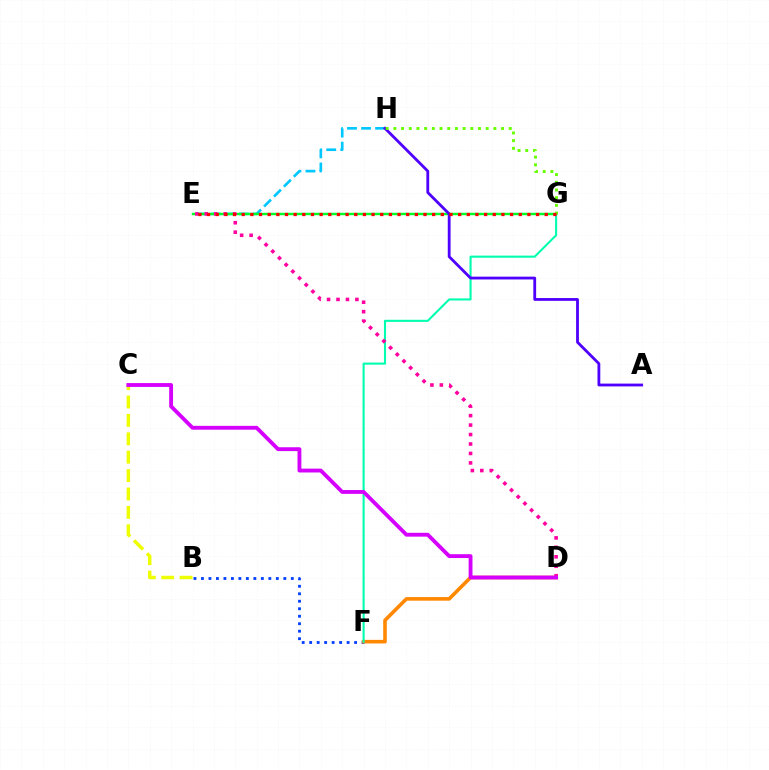{('B', 'C'): [{'color': '#eeff00', 'line_style': 'dashed', 'thickness': 2.5}], ('E', 'H'): [{'color': '#00c7ff', 'line_style': 'dashed', 'thickness': 1.91}], ('B', 'F'): [{'color': '#003fff', 'line_style': 'dotted', 'thickness': 2.03}], ('D', 'F'): [{'color': '#ff8800', 'line_style': 'solid', 'thickness': 2.59}], ('E', 'G'): [{'color': '#00ff27', 'line_style': 'solid', 'thickness': 1.76}, {'color': '#ff0000', 'line_style': 'dotted', 'thickness': 2.35}], ('F', 'G'): [{'color': '#00ffaf', 'line_style': 'solid', 'thickness': 1.51}], ('D', 'E'): [{'color': '#ff00a0', 'line_style': 'dotted', 'thickness': 2.57}], ('A', 'H'): [{'color': '#4f00ff', 'line_style': 'solid', 'thickness': 2.02}], ('G', 'H'): [{'color': '#66ff00', 'line_style': 'dotted', 'thickness': 2.09}], ('C', 'D'): [{'color': '#d600ff', 'line_style': 'solid', 'thickness': 2.77}]}